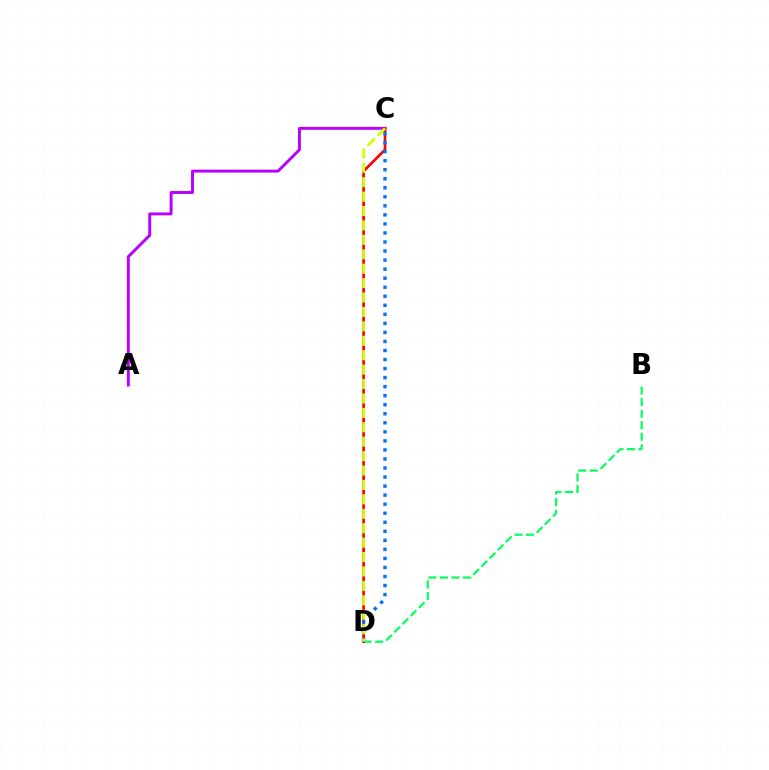{('A', 'C'): [{'color': '#b900ff', 'line_style': 'solid', 'thickness': 2.11}], ('B', 'D'): [{'color': '#00ff5c', 'line_style': 'dashed', 'thickness': 1.57}], ('C', 'D'): [{'color': '#ff0000', 'line_style': 'solid', 'thickness': 1.92}, {'color': '#0074ff', 'line_style': 'dotted', 'thickness': 2.46}, {'color': '#d1ff00', 'line_style': 'dashed', 'thickness': 1.96}]}